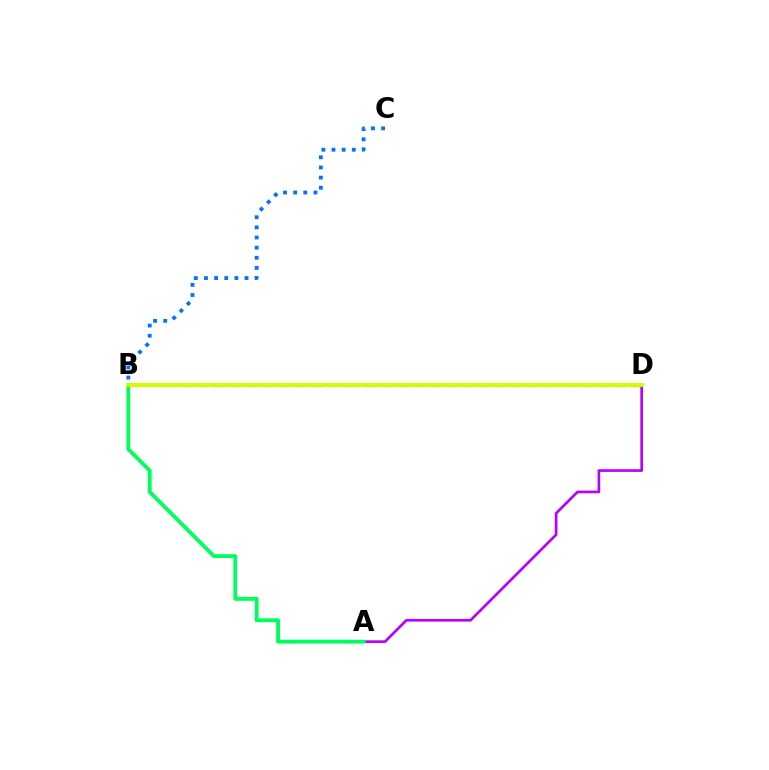{('A', 'D'): [{'color': '#b900ff', 'line_style': 'solid', 'thickness': 1.93}], ('B', 'C'): [{'color': '#0074ff', 'line_style': 'dotted', 'thickness': 2.75}], ('A', 'B'): [{'color': '#00ff5c', 'line_style': 'solid', 'thickness': 2.76}], ('B', 'D'): [{'color': '#ff0000', 'line_style': 'dashed', 'thickness': 2.27}, {'color': '#d1ff00', 'line_style': 'solid', 'thickness': 2.82}]}